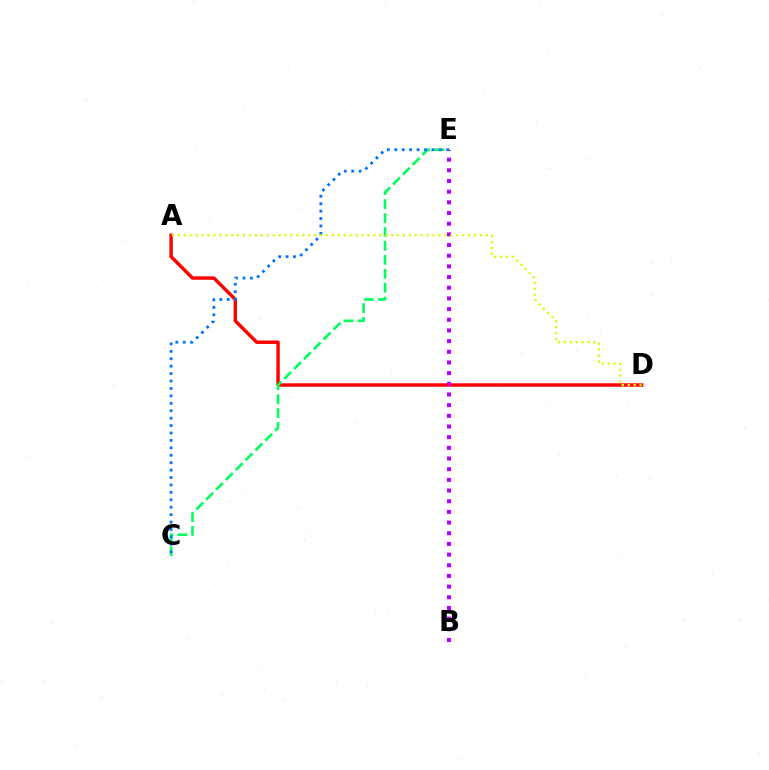{('A', 'D'): [{'color': '#ff0000', 'line_style': 'solid', 'thickness': 2.48}, {'color': '#d1ff00', 'line_style': 'dotted', 'thickness': 1.61}], ('B', 'E'): [{'color': '#b900ff', 'line_style': 'dotted', 'thickness': 2.9}], ('C', 'E'): [{'color': '#00ff5c', 'line_style': 'dashed', 'thickness': 1.89}, {'color': '#0074ff', 'line_style': 'dotted', 'thickness': 2.02}]}